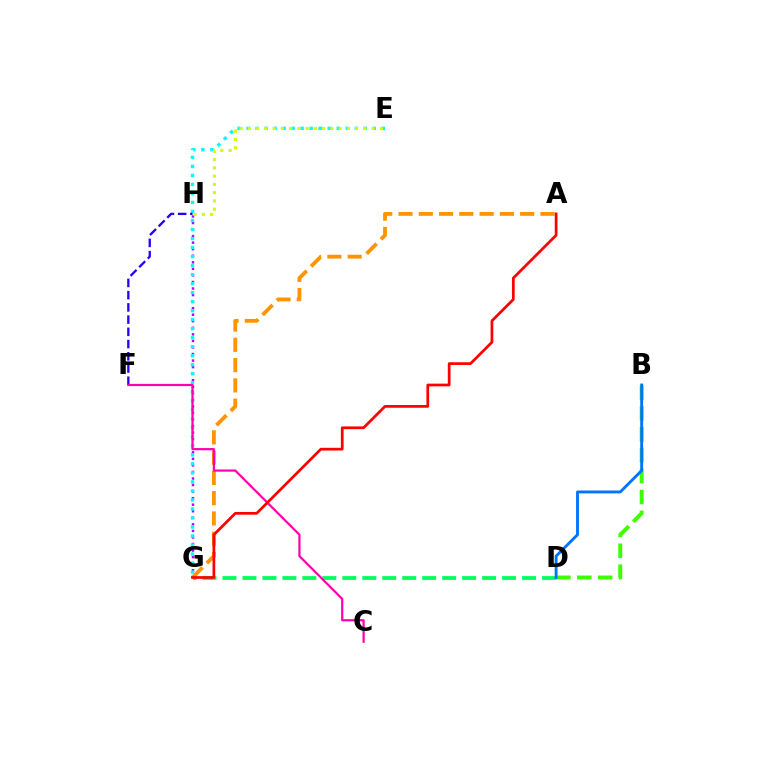{('G', 'H'): [{'color': '#b900ff', 'line_style': 'dotted', 'thickness': 1.78}], ('D', 'G'): [{'color': '#00ff5c', 'line_style': 'dashed', 'thickness': 2.71}], ('E', 'G'): [{'color': '#00fff6', 'line_style': 'dotted', 'thickness': 2.45}], ('B', 'D'): [{'color': '#3dff00', 'line_style': 'dashed', 'thickness': 2.84}, {'color': '#0074ff', 'line_style': 'solid', 'thickness': 2.07}], ('E', 'H'): [{'color': '#d1ff00', 'line_style': 'dotted', 'thickness': 2.24}], ('F', 'H'): [{'color': '#2500ff', 'line_style': 'dashed', 'thickness': 1.66}], ('A', 'G'): [{'color': '#ff9400', 'line_style': 'dashed', 'thickness': 2.75}, {'color': '#ff0000', 'line_style': 'solid', 'thickness': 1.97}], ('C', 'F'): [{'color': '#ff00ac', 'line_style': 'solid', 'thickness': 1.6}]}